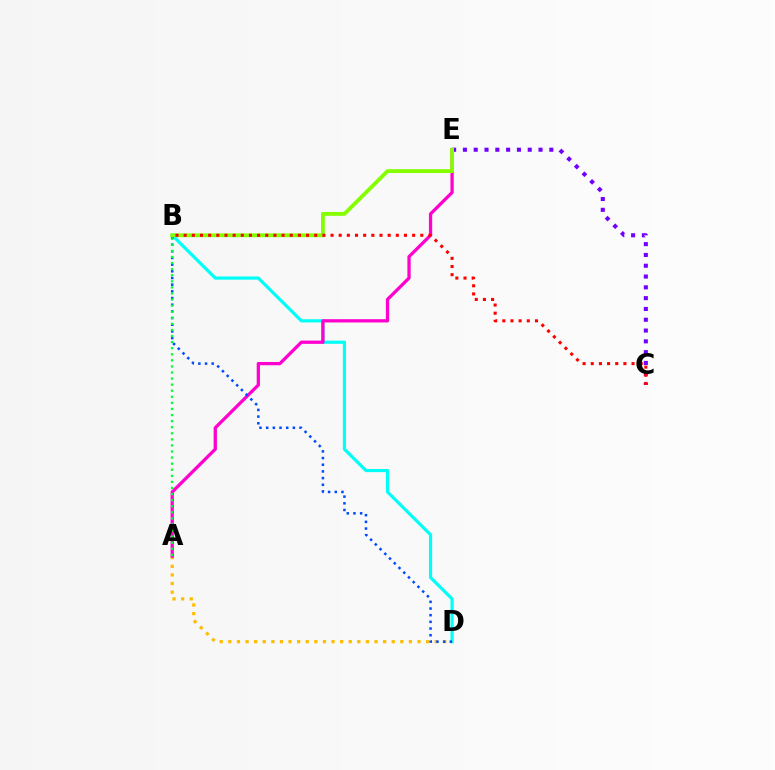{('B', 'D'): [{'color': '#00fff6', 'line_style': 'solid', 'thickness': 2.29}, {'color': '#004bff', 'line_style': 'dotted', 'thickness': 1.81}], ('A', 'D'): [{'color': '#ffbd00', 'line_style': 'dotted', 'thickness': 2.34}], ('A', 'E'): [{'color': '#ff00cf', 'line_style': 'solid', 'thickness': 2.35}], ('C', 'E'): [{'color': '#7200ff', 'line_style': 'dotted', 'thickness': 2.93}], ('A', 'B'): [{'color': '#00ff39', 'line_style': 'dotted', 'thickness': 1.65}], ('B', 'E'): [{'color': '#84ff00', 'line_style': 'solid', 'thickness': 2.76}], ('B', 'C'): [{'color': '#ff0000', 'line_style': 'dotted', 'thickness': 2.22}]}